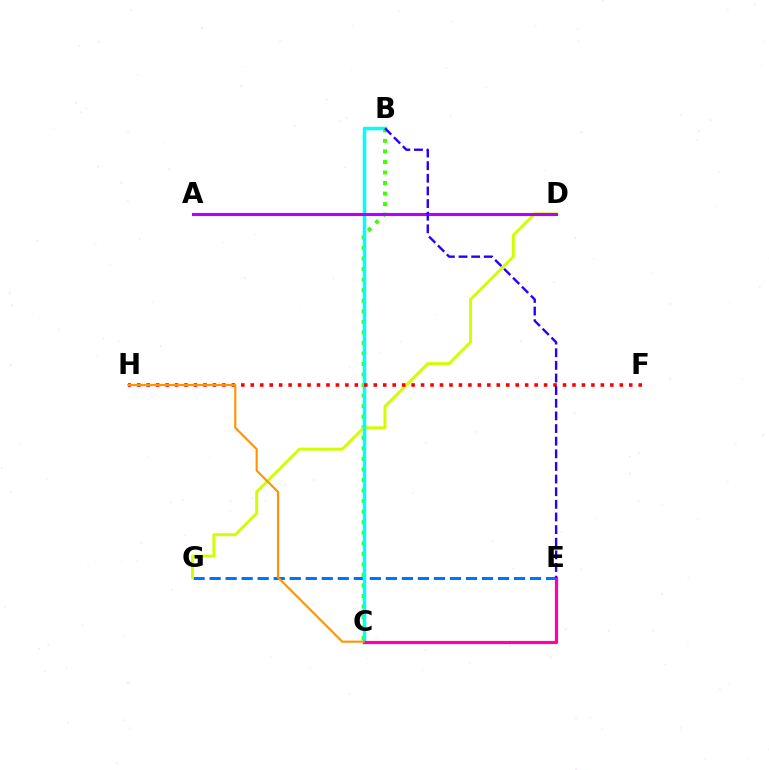{('B', 'C'): [{'color': '#3dff00', 'line_style': 'dotted', 'thickness': 2.87}, {'color': '#00fff6', 'line_style': 'solid', 'thickness': 2.51}], ('E', 'G'): [{'color': '#0074ff', 'line_style': 'dashed', 'thickness': 2.18}], ('D', 'G'): [{'color': '#d1ff00', 'line_style': 'solid', 'thickness': 2.13}], ('A', 'D'): [{'color': '#00ff5c', 'line_style': 'dashed', 'thickness': 1.97}, {'color': '#b900ff', 'line_style': 'solid', 'thickness': 2.23}], ('F', 'H'): [{'color': '#ff0000', 'line_style': 'dotted', 'thickness': 2.57}], ('C', 'E'): [{'color': '#ff00ac', 'line_style': 'solid', 'thickness': 2.29}], ('C', 'H'): [{'color': '#ff9400', 'line_style': 'solid', 'thickness': 1.53}], ('B', 'E'): [{'color': '#2500ff', 'line_style': 'dashed', 'thickness': 1.72}]}